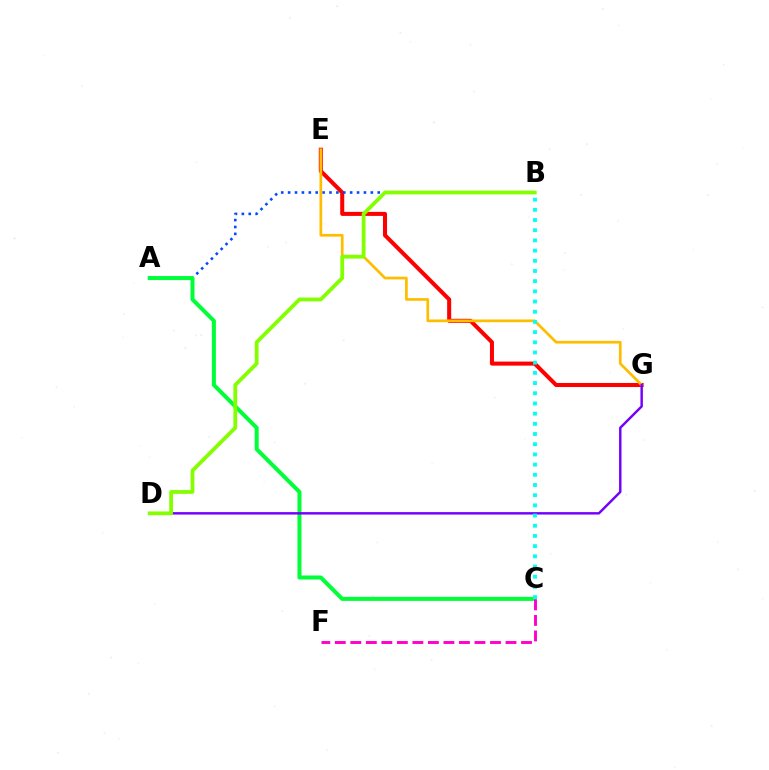{('E', 'G'): [{'color': '#ff0000', 'line_style': 'solid', 'thickness': 2.91}, {'color': '#ffbd00', 'line_style': 'solid', 'thickness': 1.95}], ('A', 'B'): [{'color': '#004bff', 'line_style': 'dotted', 'thickness': 1.87}], ('A', 'C'): [{'color': '#00ff39', 'line_style': 'solid', 'thickness': 2.89}], ('C', 'F'): [{'color': '#ff00cf', 'line_style': 'dashed', 'thickness': 2.11}], ('D', 'G'): [{'color': '#7200ff', 'line_style': 'solid', 'thickness': 1.75}], ('B', 'D'): [{'color': '#84ff00', 'line_style': 'solid', 'thickness': 2.73}], ('B', 'C'): [{'color': '#00fff6', 'line_style': 'dotted', 'thickness': 2.77}]}